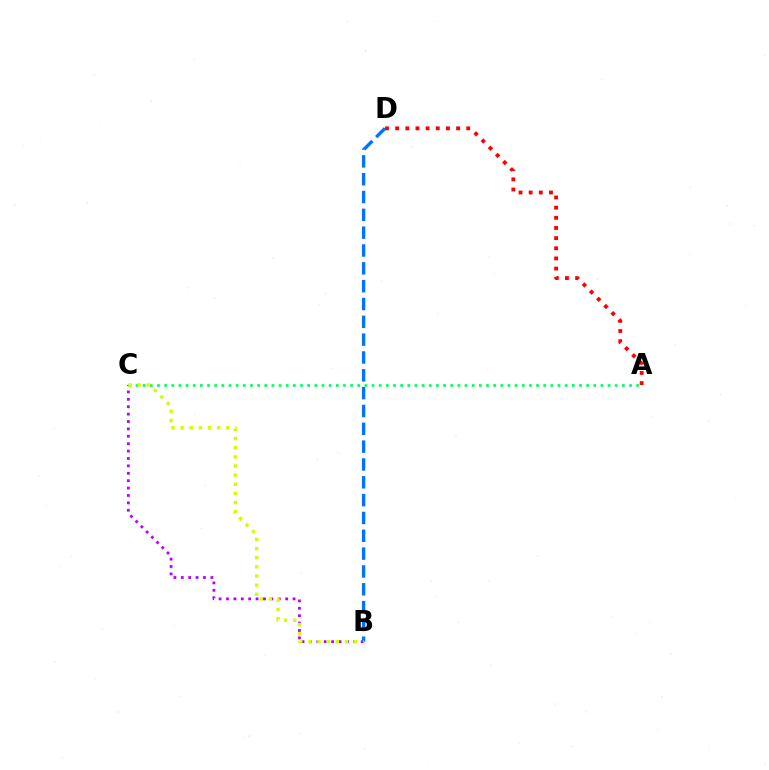{('B', 'C'): [{'color': '#b900ff', 'line_style': 'dotted', 'thickness': 2.01}, {'color': '#d1ff00', 'line_style': 'dotted', 'thickness': 2.48}], ('B', 'D'): [{'color': '#0074ff', 'line_style': 'dashed', 'thickness': 2.42}], ('A', 'C'): [{'color': '#00ff5c', 'line_style': 'dotted', 'thickness': 1.94}], ('A', 'D'): [{'color': '#ff0000', 'line_style': 'dotted', 'thickness': 2.76}]}